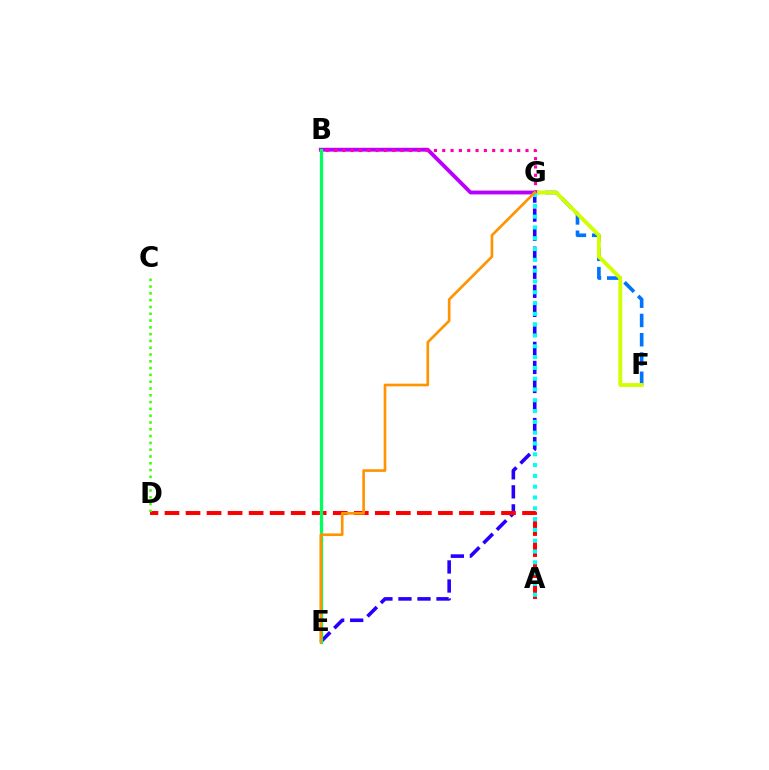{('E', 'G'): [{'color': '#2500ff', 'line_style': 'dashed', 'thickness': 2.59}, {'color': '#ff9400', 'line_style': 'solid', 'thickness': 1.91}], ('F', 'G'): [{'color': '#0074ff', 'line_style': 'dashed', 'thickness': 2.62}, {'color': '#d1ff00', 'line_style': 'solid', 'thickness': 2.78}], ('B', 'G'): [{'color': '#b900ff', 'line_style': 'solid', 'thickness': 2.77}, {'color': '#ff00ac', 'line_style': 'dotted', 'thickness': 2.26}], ('A', 'D'): [{'color': '#ff0000', 'line_style': 'dashed', 'thickness': 2.86}], ('C', 'D'): [{'color': '#3dff00', 'line_style': 'dotted', 'thickness': 1.85}], ('B', 'E'): [{'color': '#00ff5c', 'line_style': 'solid', 'thickness': 2.34}], ('A', 'G'): [{'color': '#00fff6', 'line_style': 'dotted', 'thickness': 2.93}]}